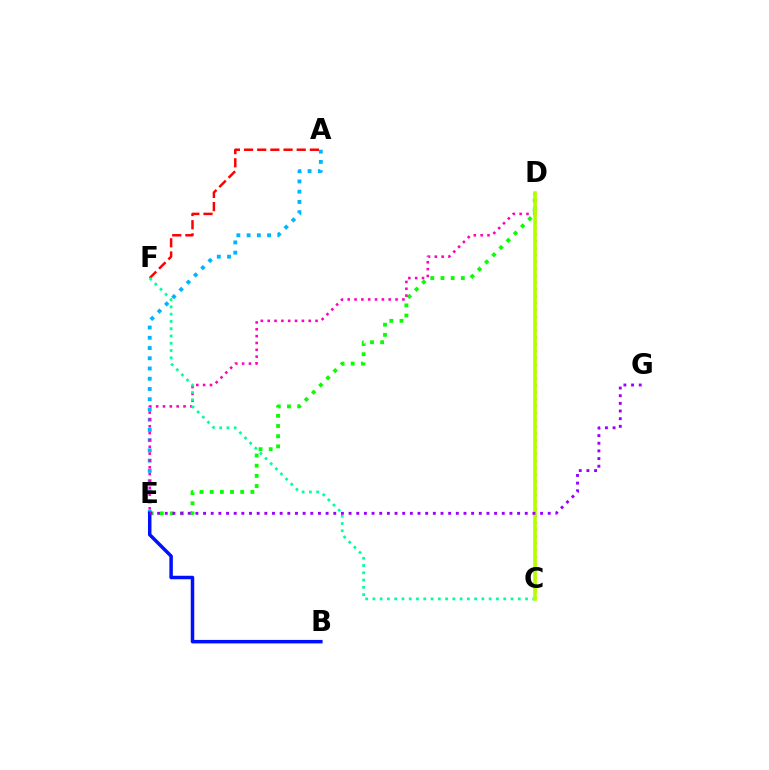{('C', 'D'): [{'color': '#ffa500', 'line_style': 'dotted', 'thickness': 1.86}, {'color': '#b3ff00', 'line_style': 'solid', 'thickness': 2.6}], ('A', 'E'): [{'color': '#00b5ff', 'line_style': 'dotted', 'thickness': 2.78}], ('A', 'F'): [{'color': '#ff0000', 'line_style': 'dashed', 'thickness': 1.79}], ('D', 'E'): [{'color': '#08ff00', 'line_style': 'dotted', 'thickness': 2.77}, {'color': '#ff00bd', 'line_style': 'dotted', 'thickness': 1.86}], ('C', 'F'): [{'color': '#00ff9d', 'line_style': 'dotted', 'thickness': 1.97}], ('B', 'E'): [{'color': '#0010ff', 'line_style': 'solid', 'thickness': 2.51}], ('E', 'G'): [{'color': '#9b00ff', 'line_style': 'dotted', 'thickness': 2.08}]}